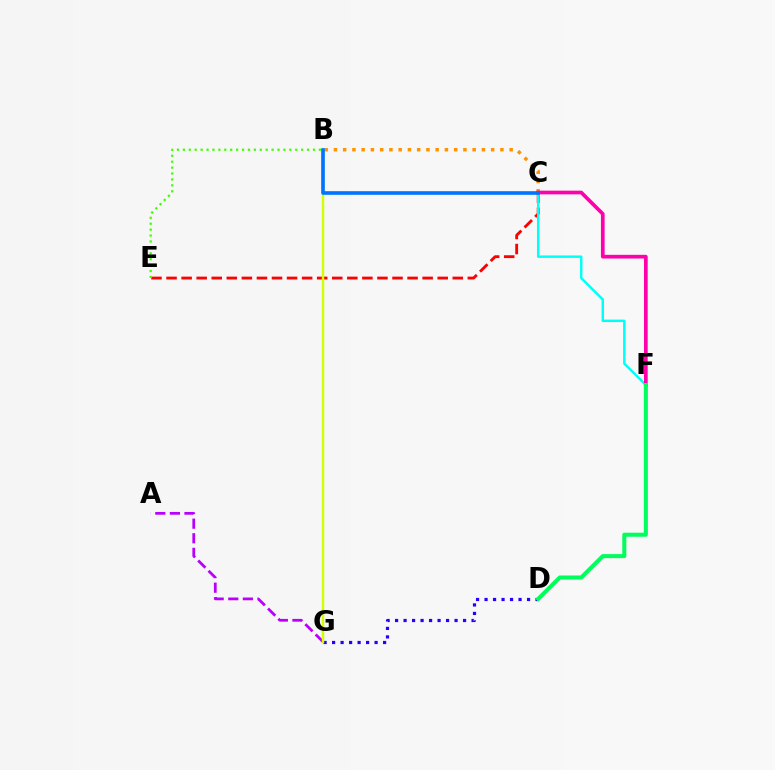{('D', 'G'): [{'color': '#2500ff', 'line_style': 'dotted', 'thickness': 2.31}], ('A', 'G'): [{'color': '#b900ff', 'line_style': 'dashed', 'thickness': 1.98}], ('C', 'E'): [{'color': '#ff0000', 'line_style': 'dashed', 'thickness': 2.05}], ('B', 'G'): [{'color': '#d1ff00', 'line_style': 'solid', 'thickness': 1.76}], ('B', 'E'): [{'color': '#3dff00', 'line_style': 'dotted', 'thickness': 1.61}], ('B', 'C'): [{'color': '#ff9400', 'line_style': 'dotted', 'thickness': 2.51}, {'color': '#0074ff', 'line_style': 'solid', 'thickness': 2.61}], ('C', 'F'): [{'color': '#00fff6', 'line_style': 'solid', 'thickness': 1.76}, {'color': '#ff00ac', 'line_style': 'solid', 'thickness': 2.66}], ('D', 'F'): [{'color': '#00ff5c', 'line_style': 'solid', 'thickness': 2.91}]}